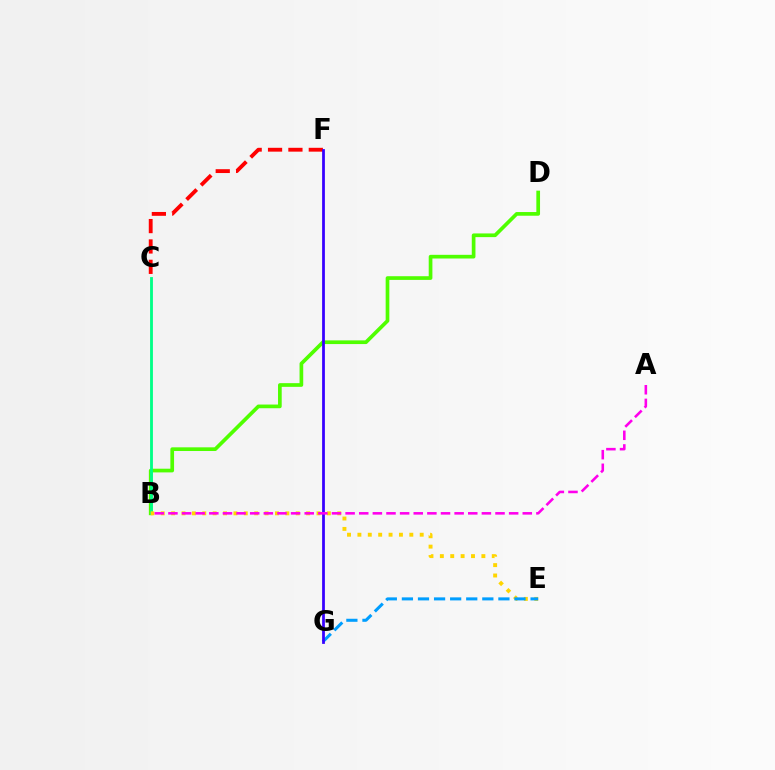{('B', 'D'): [{'color': '#4fff00', 'line_style': 'solid', 'thickness': 2.65}], ('B', 'C'): [{'color': '#00ff86', 'line_style': 'solid', 'thickness': 2.04}], ('C', 'F'): [{'color': '#ff0000', 'line_style': 'dashed', 'thickness': 2.77}], ('B', 'E'): [{'color': '#ffd500', 'line_style': 'dotted', 'thickness': 2.82}], ('E', 'G'): [{'color': '#009eff', 'line_style': 'dashed', 'thickness': 2.19}], ('F', 'G'): [{'color': '#3700ff', 'line_style': 'solid', 'thickness': 1.99}], ('A', 'B'): [{'color': '#ff00ed', 'line_style': 'dashed', 'thickness': 1.85}]}